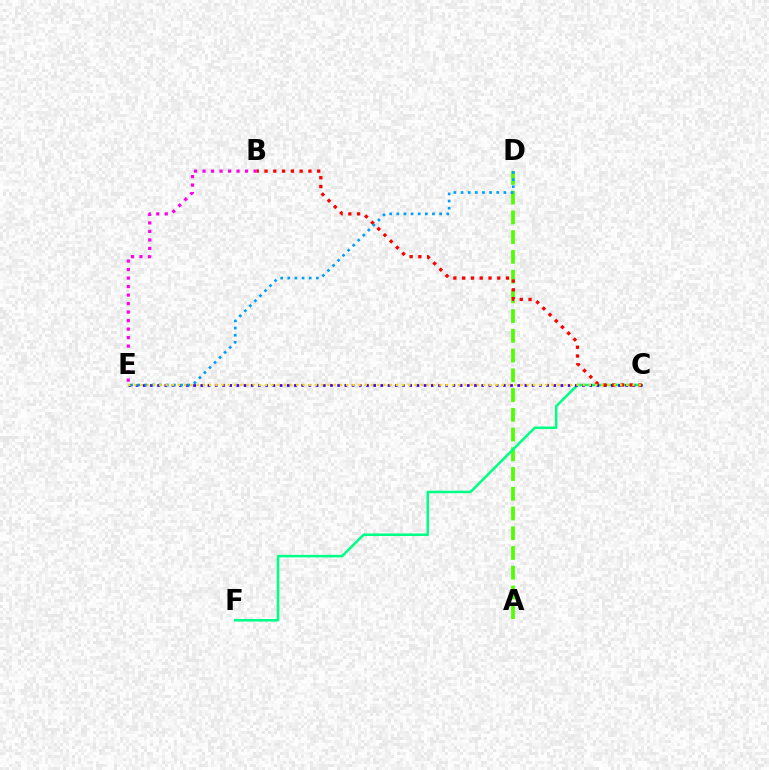{('B', 'E'): [{'color': '#ff00ed', 'line_style': 'dotted', 'thickness': 2.31}], ('A', 'D'): [{'color': '#4fff00', 'line_style': 'dashed', 'thickness': 2.68}], ('C', 'F'): [{'color': '#00ff86', 'line_style': 'solid', 'thickness': 1.84}], ('C', 'E'): [{'color': '#3700ff', 'line_style': 'dotted', 'thickness': 1.96}, {'color': '#ffd500', 'line_style': 'dotted', 'thickness': 1.69}], ('B', 'C'): [{'color': '#ff0000', 'line_style': 'dotted', 'thickness': 2.38}], ('D', 'E'): [{'color': '#009eff', 'line_style': 'dotted', 'thickness': 1.94}]}